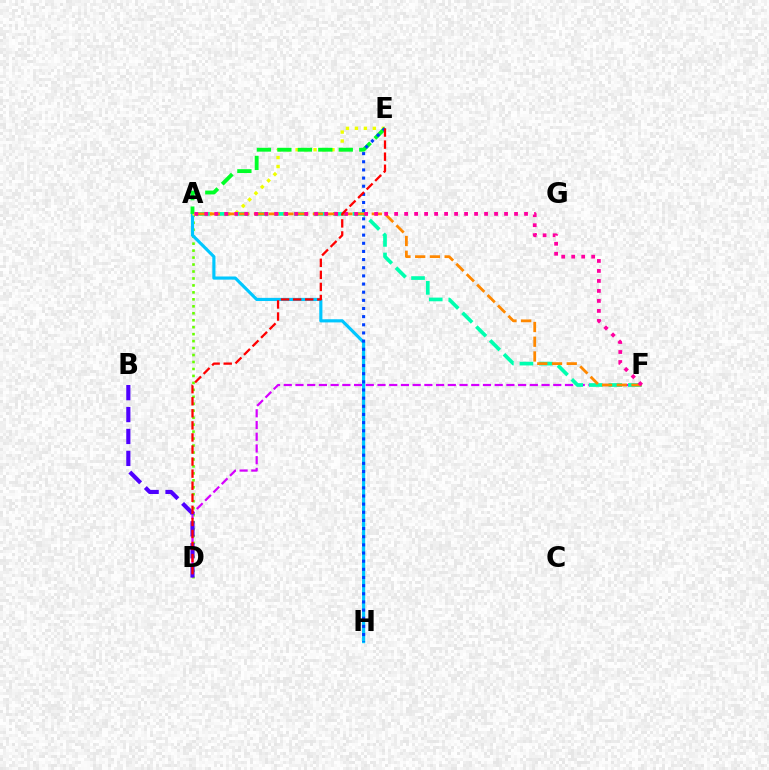{('A', 'D'): [{'color': '#66ff00', 'line_style': 'dotted', 'thickness': 1.89}], ('D', 'F'): [{'color': '#d600ff', 'line_style': 'dashed', 'thickness': 1.59}], ('A', 'H'): [{'color': '#00c7ff', 'line_style': 'solid', 'thickness': 2.26}], ('A', 'E'): [{'color': '#eeff00', 'line_style': 'dotted', 'thickness': 2.44}, {'color': '#00ff27', 'line_style': 'dashed', 'thickness': 2.78}], ('E', 'H'): [{'color': '#003fff', 'line_style': 'dotted', 'thickness': 2.21}], ('A', 'F'): [{'color': '#00ffaf', 'line_style': 'dashed', 'thickness': 2.66}, {'color': '#ff8800', 'line_style': 'dashed', 'thickness': 2.0}, {'color': '#ff00a0', 'line_style': 'dotted', 'thickness': 2.71}], ('B', 'D'): [{'color': '#4f00ff', 'line_style': 'dashed', 'thickness': 2.98}], ('D', 'E'): [{'color': '#ff0000', 'line_style': 'dashed', 'thickness': 1.64}]}